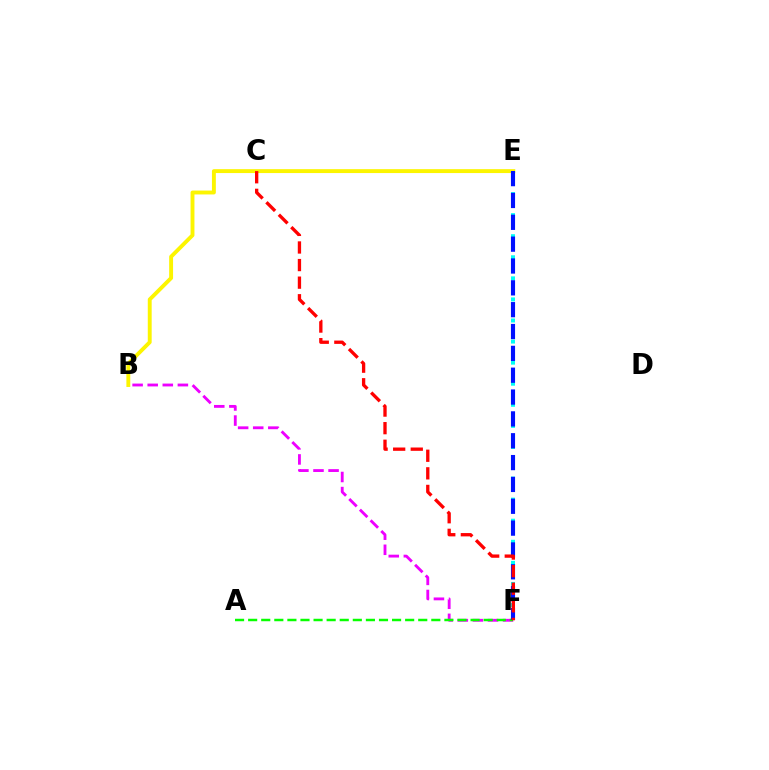{('E', 'F'): [{'color': '#00fff6', 'line_style': 'dotted', 'thickness': 2.86}, {'color': '#0010ff', 'line_style': 'dashed', 'thickness': 2.97}], ('B', 'E'): [{'color': '#fcf500', 'line_style': 'solid', 'thickness': 2.8}], ('B', 'F'): [{'color': '#ee00ff', 'line_style': 'dashed', 'thickness': 2.05}], ('A', 'F'): [{'color': '#08ff00', 'line_style': 'dashed', 'thickness': 1.78}], ('C', 'F'): [{'color': '#ff0000', 'line_style': 'dashed', 'thickness': 2.39}]}